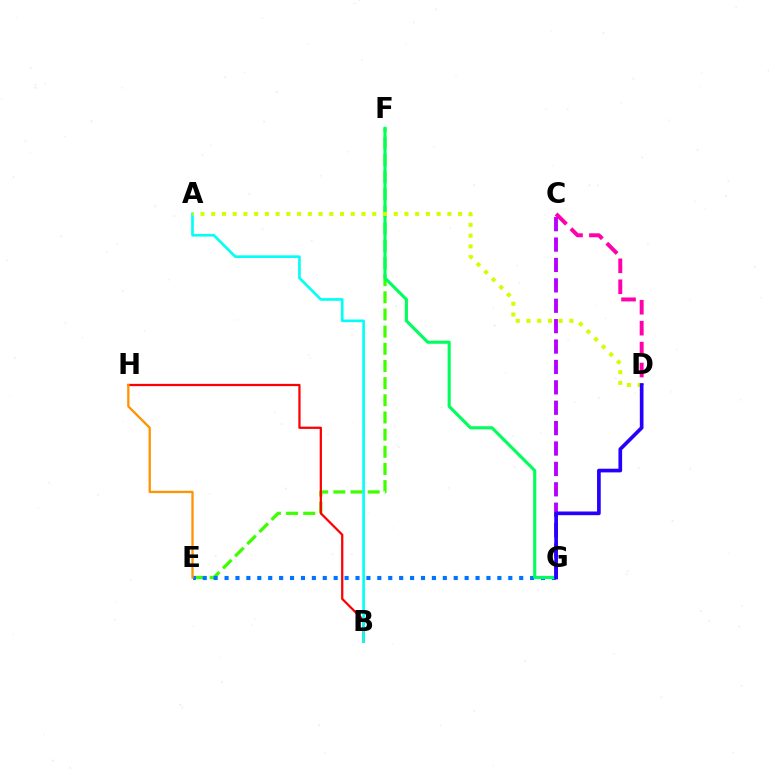{('E', 'F'): [{'color': '#3dff00', 'line_style': 'dashed', 'thickness': 2.33}], ('B', 'H'): [{'color': '#ff0000', 'line_style': 'solid', 'thickness': 1.61}], ('C', 'D'): [{'color': '#ff00ac', 'line_style': 'dashed', 'thickness': 2.84}], ('A', 'B'): [{'color': '#00fff6', 'line_style': 'solid', 'thickness': 1.91}], ('E', 'G'): [{'color': '#0074ff', 'line_style': 'dotted', 'thickness': 2.96}], ('F', 'G'): [{'color': '#00ff5c', 'line_style': 'solid', 'thickness': 2.25}], ('E', 'H'): [{'color': '#ff9400', 'line_style': 'solid', 'thickness': 1.66}], ('A', 'D'): [{'color': '#d1ff00', 'line_style': 'dotted', 'thickness': 2.92}], ('C', 'G'): [{'color': '#b900ff', 'line_style': 'dashed', 'thickness': 2.77}], ('D', 'G'): [{'color': '#2500ff', 'line_style': 'solid', 'thickness': 2.65}]}